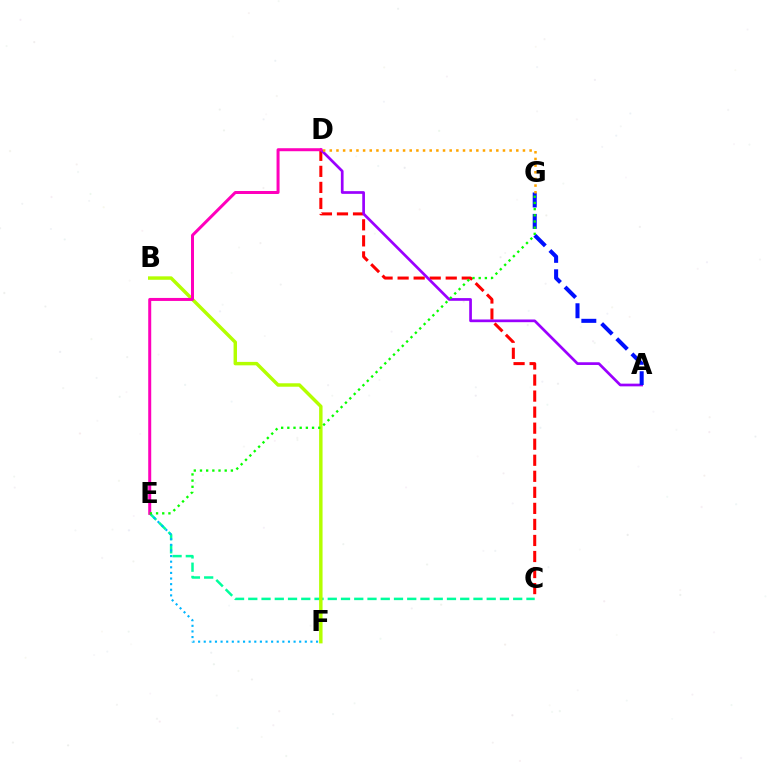{('C', 'E'): [{'color': '#00ff9d', 'line_style': 'dashed', 'thickness': 1.8}], ('C', 'D'): [{'color': '#ff0000', 'line_style': 'dashed', 'thickness': 2.18}], ('A', 'D'): [{'color': '#9b00ff', 'line_style': 'solid', 'thickness': 1.95}], ('B', 'F'): [{'color': '#b3ff00', 'line_style': 'solid', 'thickness': 2.48}], ('E', 'F'): [{'color': '#00b5ff', 'line_style': 'dotted', 'thickness': 1.53}], ('A', 'G'): [{'color': '#0010ff', 'line_style': 'dashed', 'thickness': 2.91}], ('D', 'E'): [{'color': '#ff00bd', 'line_style': 'solid', 'thickness': 2.16}], ('D', 'G'): [{'color': '#ffa500', 'line_style': 'dotted', 'thickness': 1.81}], ('E', 'G'): [{'color': '#08ff00', 'line_style': 'dotted', 'thickness': 1.68}]}